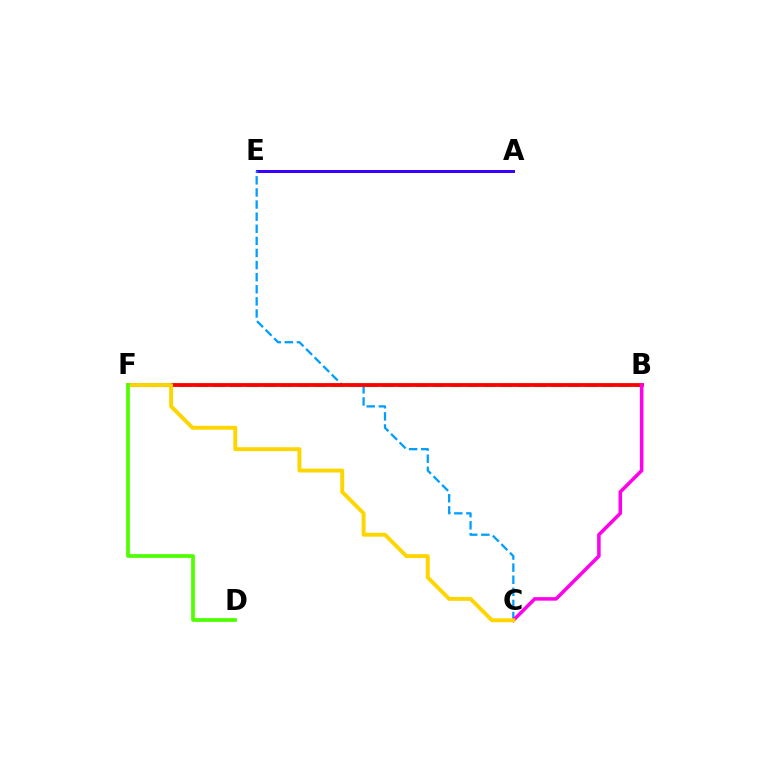{('B', 'F'): [{'color': '#00ff86', 'line_style': 'dashed', 'thickness': 2.3}, {'color': '#ff0000', 'line_style': 'solid', 'thickness': 2.74}], ('A', 'E'): [{'color': '#3700ff', 'line_style': 'solid', 'thickness': 2.14}], ('C', 'E'): [{'color': '#009eff', 'line_style': 'dashed', 'thickness': 1.64}], ('B', 'C'): [{'color': '#ff00ed', 'line_style': 'solid', 'thickness': 2.54}], ('C', 'F'): [{'color': '#ffd500', 'line_style': 'solid', 'thickness': 2.82}], ('D', 'F'): [{'color': '#4fff00', 'line_style': 'solid', 'thickness': 2.68}]}